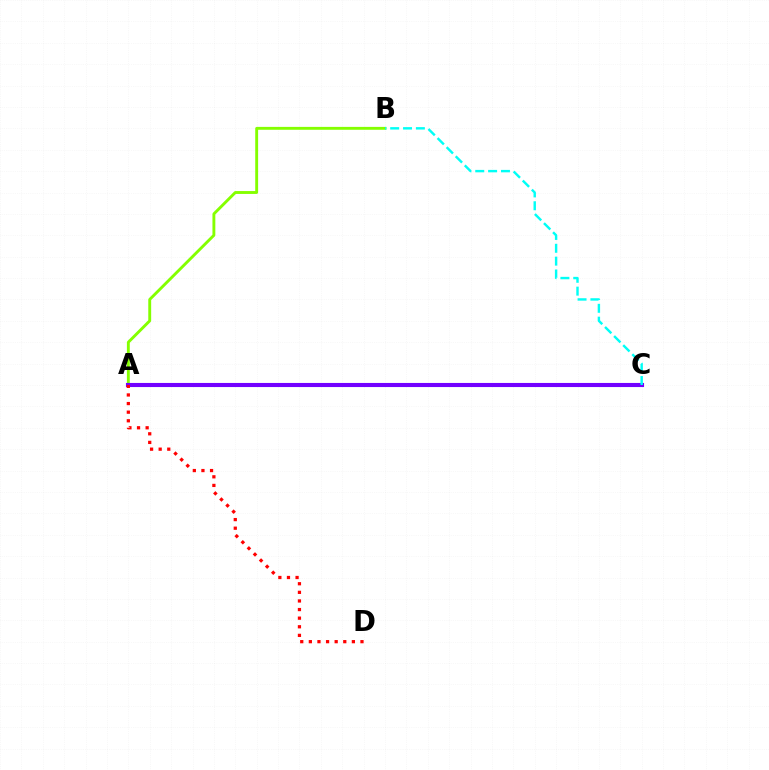{('A', 'B'): [{'color': '#84ff00', 'line_style': 'solid', 'thickness': 2.08}], ('A', 'C'): [{'color': '#7200ff', 'line_style': 'solid', 'thickness': 2.95}], ('B', 'C'): [{'color': '#00fff6', 'line_style': 'dashed', 'thickness': 1.75}], ('A', 'D'): [{'color': '#ff0000', 'line_style': 'dotted', 'thickness': 2.34}]}